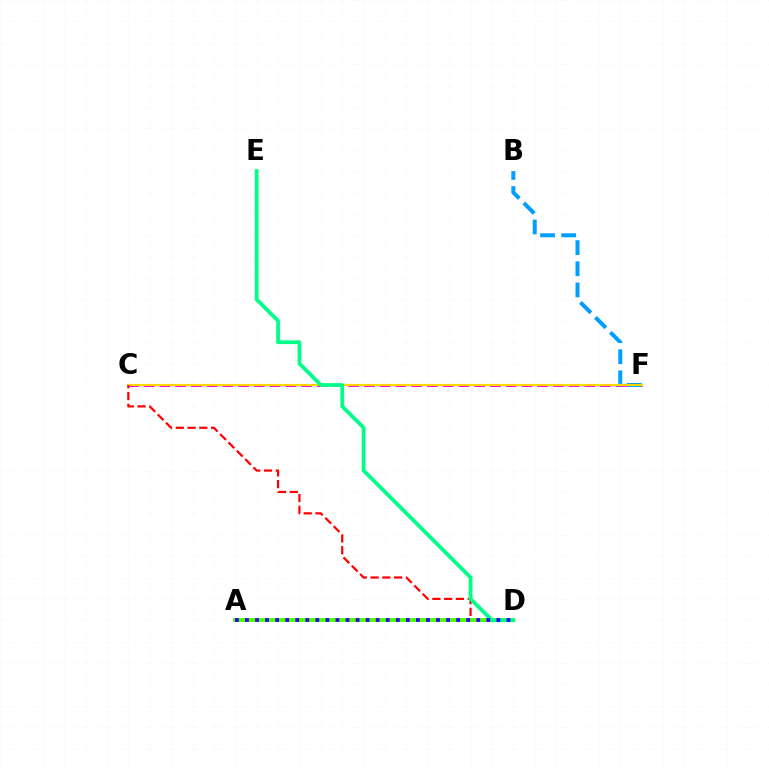{('C', 'F'): [{'color': '#ff00ed', 'line_style': 'dashed', 'thickness': 2.14}, {'color': '#ffd500', 'line_style': 'solid', 'thickness': 1.54}], ('B', 'F'): [{'color': '#009eff', 'line_style': 'dashed', 'thickness': 2.87}], ('C', 'D'): [{'color': '#ff0000', 'line_style': 'dashed', 'thickness': 1.6}], ('A', 'D'): [{'color': '#4fff00', 'line_style': 'solid', 'thickness': 2.85}, {'color': '#3700ff', 'line_style': 'dotted', 'thickness': 2.73}], ('D', 'E'): [{'color': '#00ff86', 'line_style': 'solid', 'thickness': 2.72}]}